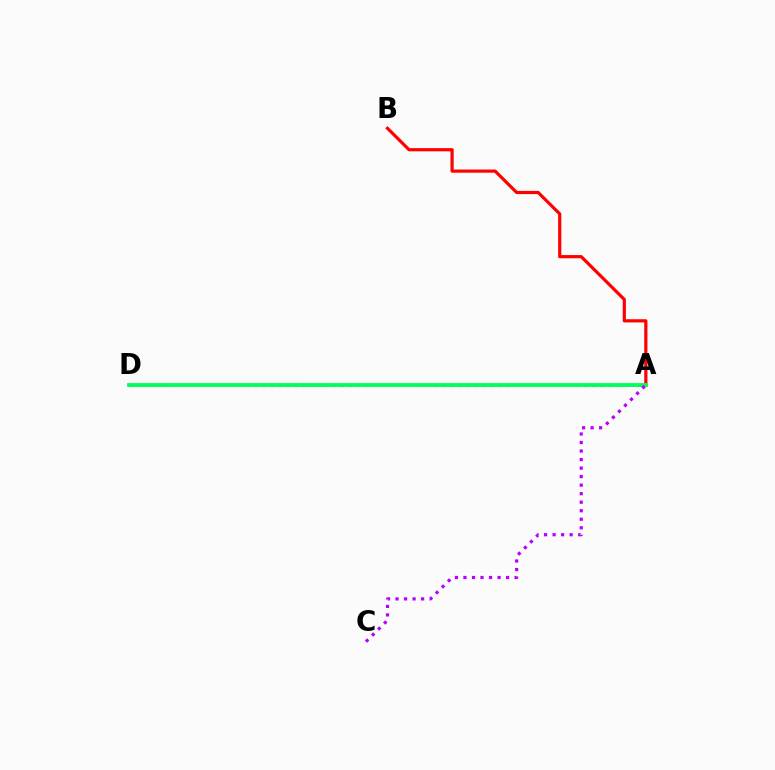{('A', 'D'): [{'color': '#0074ff', 'line_style': 'dotted', 'thickness': 2.13}, {'color': '#d1ff00', 'line_style': 'dotted', 'thickness': 2.24}, {'color': '#00ff5c', 'line_style': 'solid', 'thickness': 2.75}], ('A', 'B'): [{'color': '#ff0000', 'line_style': 'solid', 'thickness': 2.3}], ('A', 'C'): [{'color': '#b900ff', 'line_style': 'dotted', 'thickness': 2.32}]}